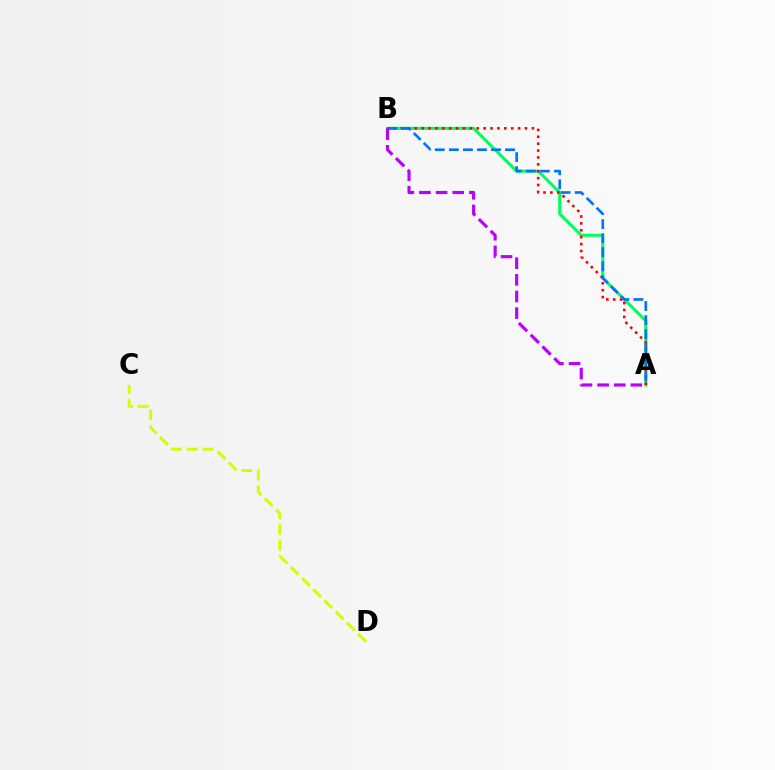{('C', 'D'): [{'color': '#d1ff00', 'line_style': 'dashed', 'thickness': 2.15}], ('A', 'B'): [{'color': '#00ff5c', 'line_style': 'solid', 'thickness': 2.21}, {'color': '#ff0000', 'line_style': 'dotted', 'thickness': 1.87}, {'color': '#0074ff', 'line_style': 'dashed', 'thickness': 1.91}, {'color': '#b900ff', 'line_style': 'dashed', 'thickness': 2.26}]}